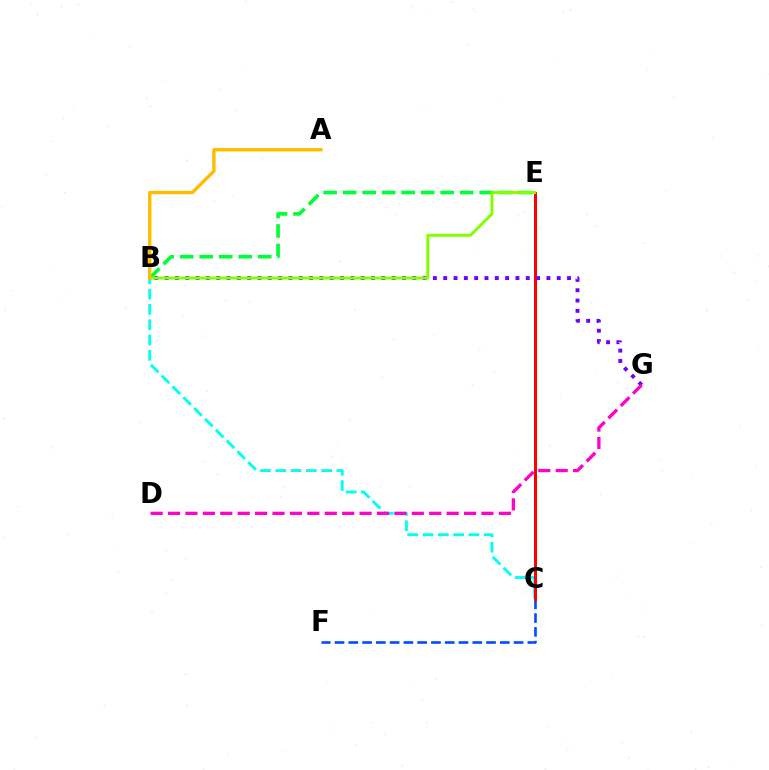{('B', 'E'): [{'color': '#00ff39', 'line_style': 'dashed', 'thickness': 2.65}, {'color': '#84ff00', 'line_style': 'solid', 'thickness': 2.13}], ('B', 'C'): [{'color': '#00fff6', 'line_style': 'dashed', 'thickness': 2.08}], ('C', 'F'): [{'color': '#004bff', 'line_style': 'dashed', 'thickness': 1.87}], ('C', 'E'): [{'color': '#ff0000', 'line_style': 'solid', 'thickness': 2.16}], ('B', 'G'): [{'color': '#7200ff', 'line_style': 'dotted', 'thickness': 2.8}], ('D', 'G'): [{'color': '#ff00cf', 'line_style': 'dashed', 'thickness': 2.37}], ('A', 'B'): [{'color': '#ffbd00', 'line_style': 'solid', 'thickness': 2.44}]}